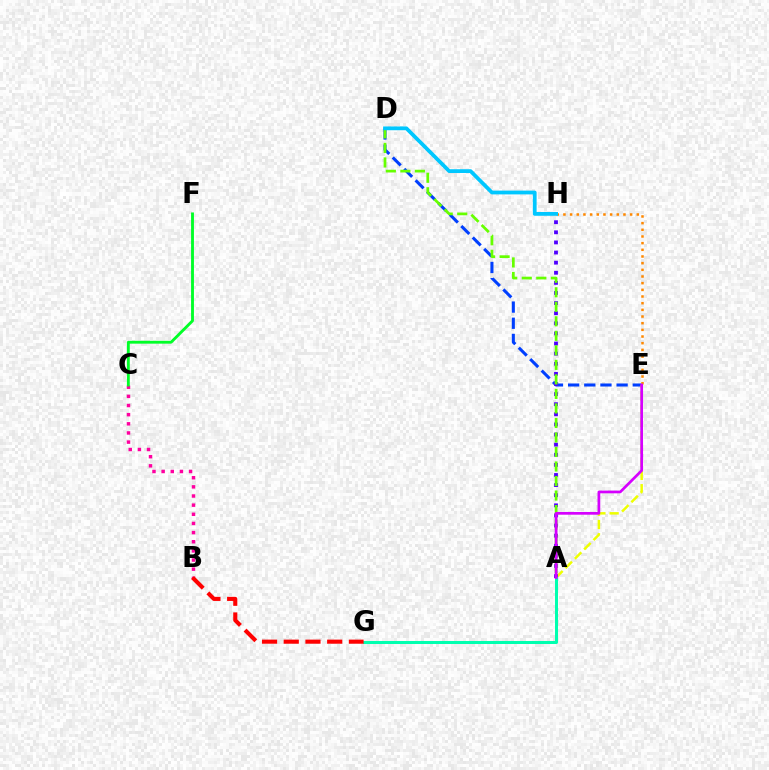{('B', 'C'): [{'color': '#ff00a0', 'line_style': 'dotted', 'thickness': 2.48}], ('D', 'E'): [{'color': '#003fff', 'line_style': 'dashed', 'thickness': 2.2}], ('E', 'H'): [{'color': '#ff8800', 'line_style': 'dotted', 'thickness': 1.81}], ('C', 'F'): [{'color': '#00ff27', 'line_style': 'solid', 'thickness': 2.06}], ('A', 'E'): [{'color': '#eeff00', 'line_style': 'dashed', 'thickness': 1.8}, {'color': '#d600ff', 'line_style': 'solid', 'thickness': 1.96}], ('A', 'H'): [{'color': '#4f00ff', 'line_style': 'dotted', 'thickness': 2.75}], ('A', 'D'): [{'color': '#66ff00', 'line_style': 'dashed', 'thickness': 1.97}], ('D', 'H'): [{'color': '#00c7ff', 'line_style': 'solid', 'thickness': 2.72}], ('A', 'G'): [{'color': '#00ffaf', 'line_style': 'solid', 'thickness': 2.17}], ('B', 'G'): [{'color': '#ff0000', 'line_style': 'dashed', 'thickness': 2.95}]}